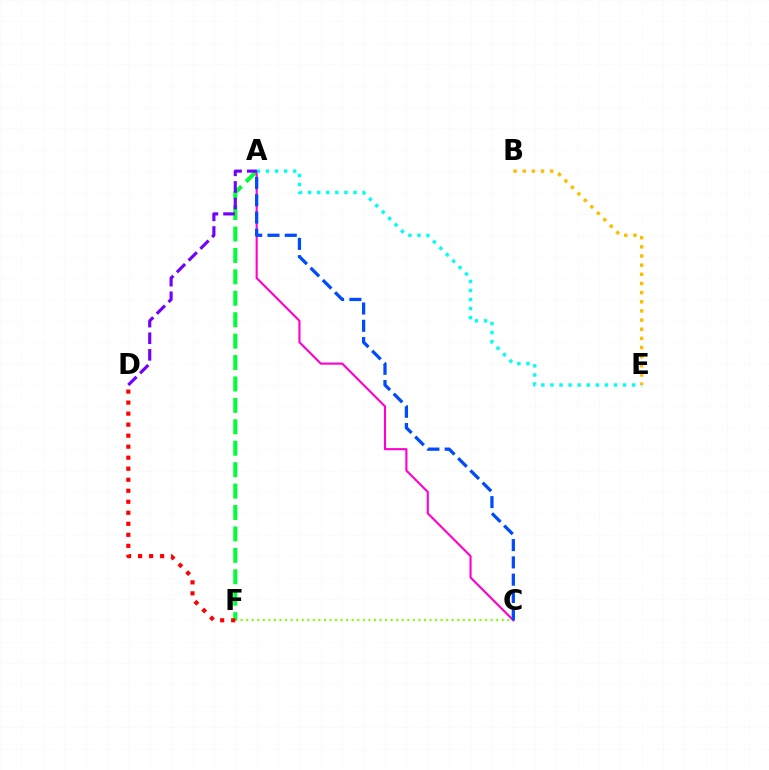{('C', 'F'): [{'color': '#84ff00', 'line_style': 'dotted', 'thickness': 1.51}], ('A', 'F'): [{'color': '#00ff39', 'line_style': 'dashed', 'thickness': 2.91}], ('D', 'F'): [{'color': '#ff0000', 'line_style': 'dotted', 'thickness': 2.99}], ('A', 'C'): [{'color': '#ff00cf', 'line_style': 'solid', 'thickness': 1.53}, {'color': '#004bff', 'line_style': 'dashed', 'thickness': 2.35}], ('A', 'E'): [{'color': '#00fff6', 'line_style': 'dotted', 'thickness': 2.47}], ('B', 'E'): [{'color': '#ffbd00', 'line_style': 'dotted', 'thickness': 2.49}], ('A', 'D'): [{'color': '#7200ff', 'line_style': 'dashed', 'thickness': 2.26}]}